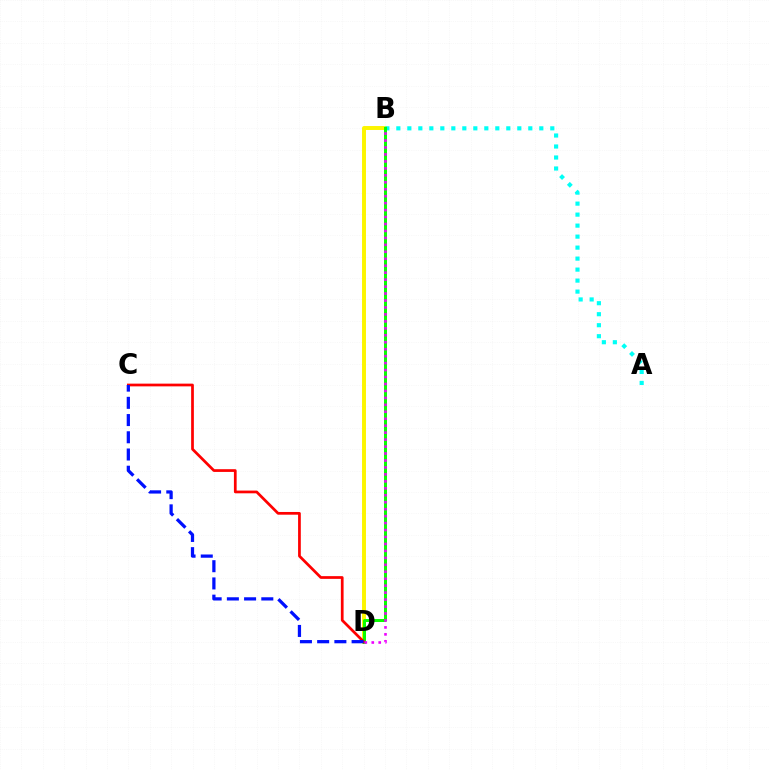{('B', 'D'): [{'color': '#fcf500', 'line_style': 'solid', 'thickness': 2.84}, {'color': '#08ff00', 'line_style': 'solid', 'thickness': 2.16}, {'color': '#ee00ff', 'line_style': 'dotted', 'thickness': 1.89}], ('A', 'B'): [{'color': '#00fff6', 'line_style': 'dotted', 'thickness': 2.99}], ('C', 'D'): [{'color': '#ff0000', 'line_style': 'solid', 'thickness': 1.96}, {'color': '#0010ff', 'line_style': 'dashed', 'thickness': 2.34}]}